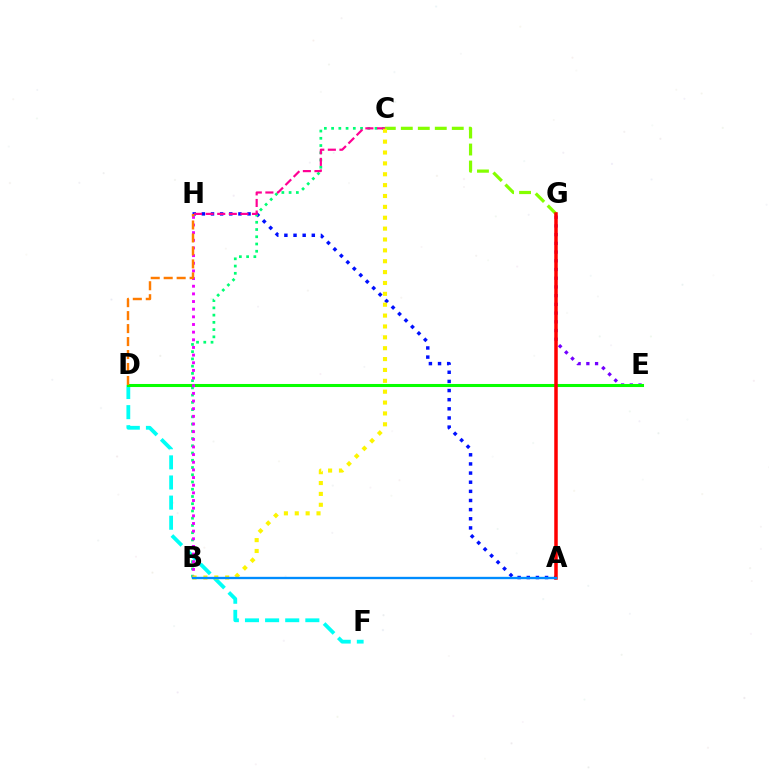{('A', 'H'): [{'color': '#0010ff', 'line_style': 'dotted', 'thickness': 2.48}], ('E', 'G'): [{'color': '#7200ff', 'line_style': 'dotted', 'thickness': 2.37}], ('D', 'F'): [{'color': '#00fff6', 'line_style': 'dashed', 'thickness': 2.73}], ('B', 'C'): [{'color': '#00ff74', 'line_style': 'dotted', 'thickness': 1.97}, {'color': '#fcf500', 'line_style': 'dotted', 'thickness': 2.95}], ('D', 'E'): [{'color': '#08ff00', 'line_style': 'solid', 'thickness': 2.2}], ('C', 'G'): [{'color': '#84ff00', 'line_style': 'dashed', 'thickness': 2.31}], ('C', 'H'): [{'color': '#ff0094', 'line_style': 'dashed', 'thickness': 1.57}], ('A', 'G'): [{'color': '#ff0000', 'line_style': 'solid', 'thickness': 2.52}], ('B', 'H'): [{'color': '#ee00ff', 'line_style': 'dotted', 'thickness': 2.08}], ('D', 'H'): [{'color': '#ff7c00', 'line_style': 'dashed', 'thickness': 1.76}], ('A', 'B'): [{'color': '#008cff', 'line_style': 'solid', 'thickness': 1.69}]}